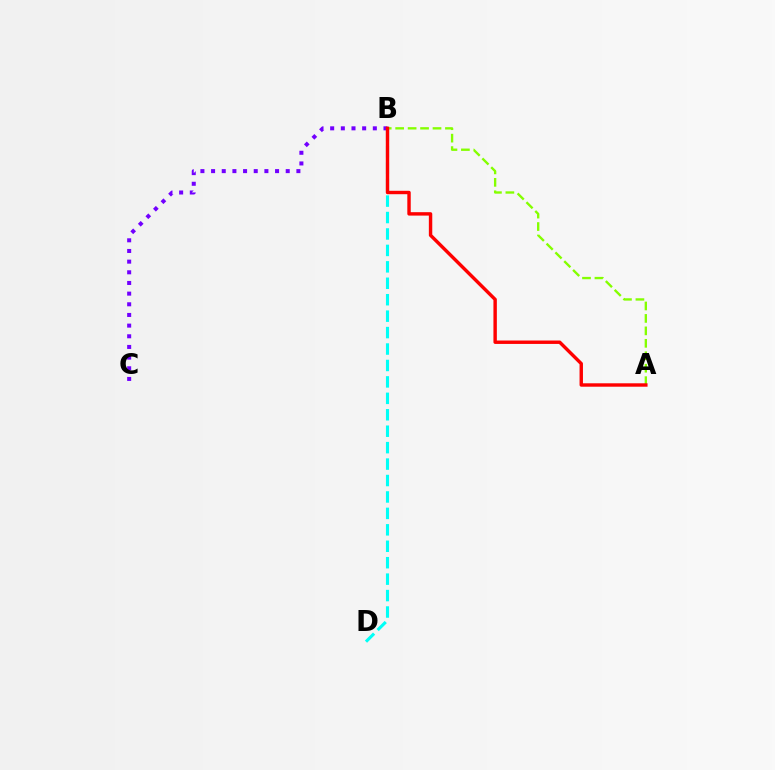{('A', 'B'): [{'color': '#84ff00', 'line_style': 'dashed', 'thickness': 1.69}, {'color': '#ff0000', 'line_style': 'solid', 'thickness': 2.46}], ('B', 'D'): [{'color': '#00fff6', 'line_style': 'dashed', 'thickness': 2.23}], ('B', 'C'): [{'color': '#7200ff', 'line_style': 'dotted', 'thickness': 2.9}]}